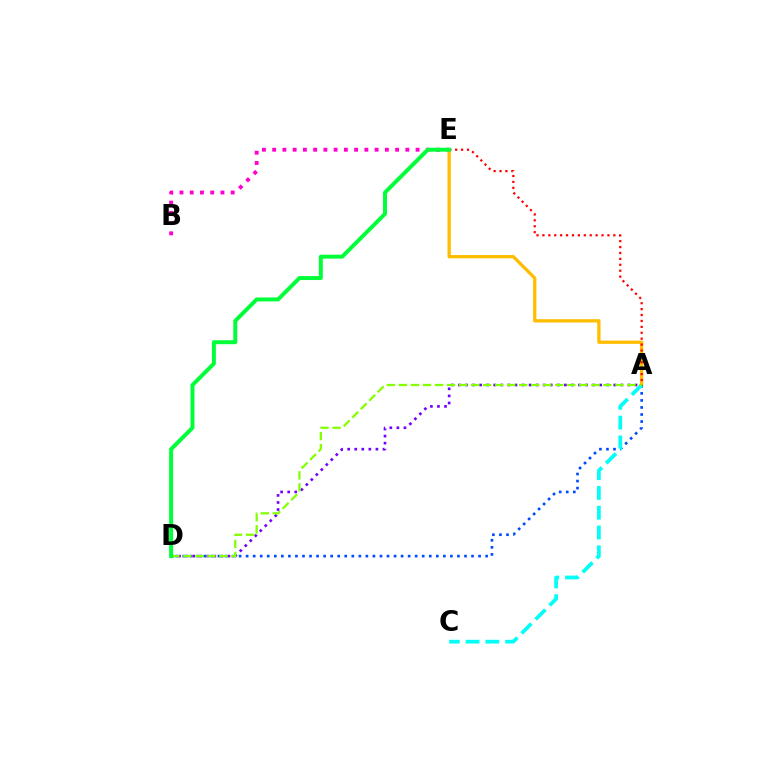{('B', 'E'): [{'color': '#ff00cf', 'line_style': 'dotted', 'thickness': 2.78}], ('A', 'E'): [{'color': '#ffbd00', 'line_style': 'solid', 'thickness': 2.38}, {'color': '#ff0000', 'line_style': 'dotted', 'thickness': 1.61}], ('A', 'D'): [{'color': '#7200ff', 'line_style': 'dotted', 'thickness': 1.92}, {'color': '#004bff', 'line_style': 'dotted', 'thickness': 1.91}, {'color': '#84ff00', 'line_style': 'dashed', 'thickness': 1.63}], ('A', 'C'): [{'color': '#00fff6', 'line_style': 'dashed', 'thickness': 2.69}], ('D', 'E'): [{'color': '#00ff39', 'line_style': 'solid', 'thickness': 2.85}]}